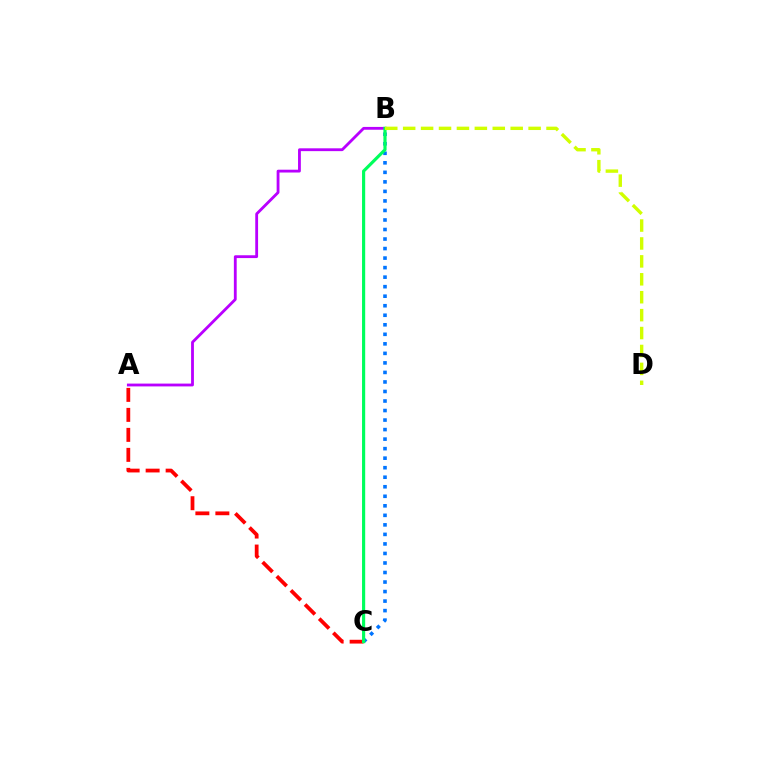{('A', 'C'): [{'color': '#ff0000', 'line_style': 'dashed', 'thickness': 2.72}], ('A', 'B'): [{'color': '#b900ff', 'line_style': 'solid', 'thickness': 2.03}], ('B', 'C'): [{'color': '#0074ff', 'line_style': 'dotted', 'thickness': 2.59}, {'color': '#00ff5c', 'line_style': 'solid', 'thickness': 2.27}], ('B', 'D'): [{'color': '#d1ff00', 'line_style': 'dashed', 'thickness': 2.43}]}